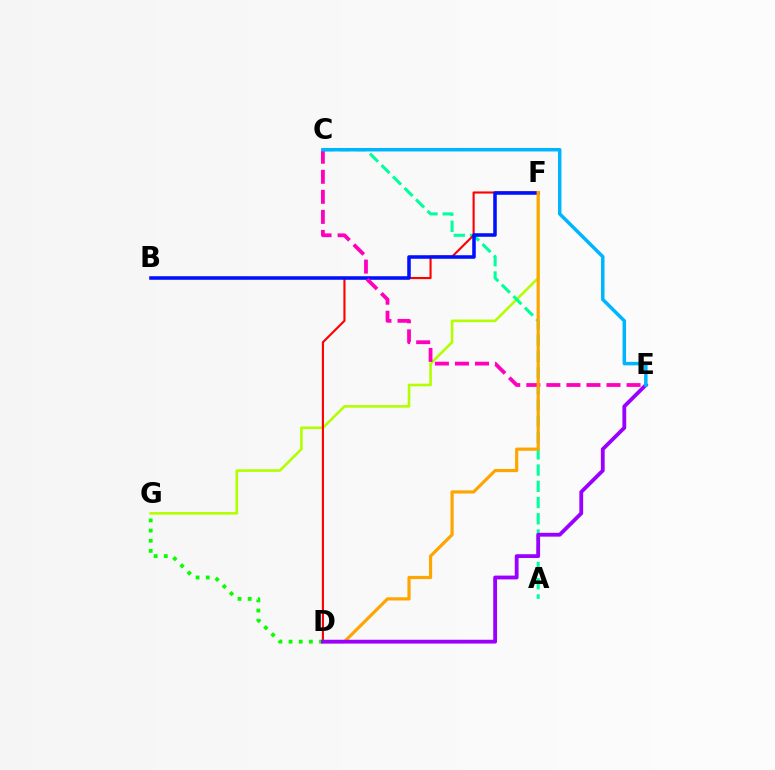{('F', 'G'): [{'color': '#b3ff00', 'line_style': 'solid', 'thickness': 1.88}], ('A', 'C'): [{'color': '#00ff9d', 'line_style': 'dashed', 'thickness': 2.21}], ('D', 'F'): [{'color': '#ff0000', 'line_style': 'solid', 'thickness': 1.53}, {'color': '#ffa500', 'line_style': 'solid', 'thickness': 2.3}], ('B', 'F'): [{'color': '#0010ff', 'line_style': 'solid', 'thickness': 2.55}], ('C', 'E'): [{'color': '#ff00bd', 'line_style': 'dashed', 'thickness': 2.72}, {'color': '#00b5ff', 'line_style': 'solid', 'thickness': 2.51}], ('D', 'G'): [{'color': '#08ff00', 'line_style': 'dotted', 'thickness': 2.76}], ('D', 'E'): [{'color': '#9b00ff', 'line_style': 'solid', 'thickness': 2.74}]}